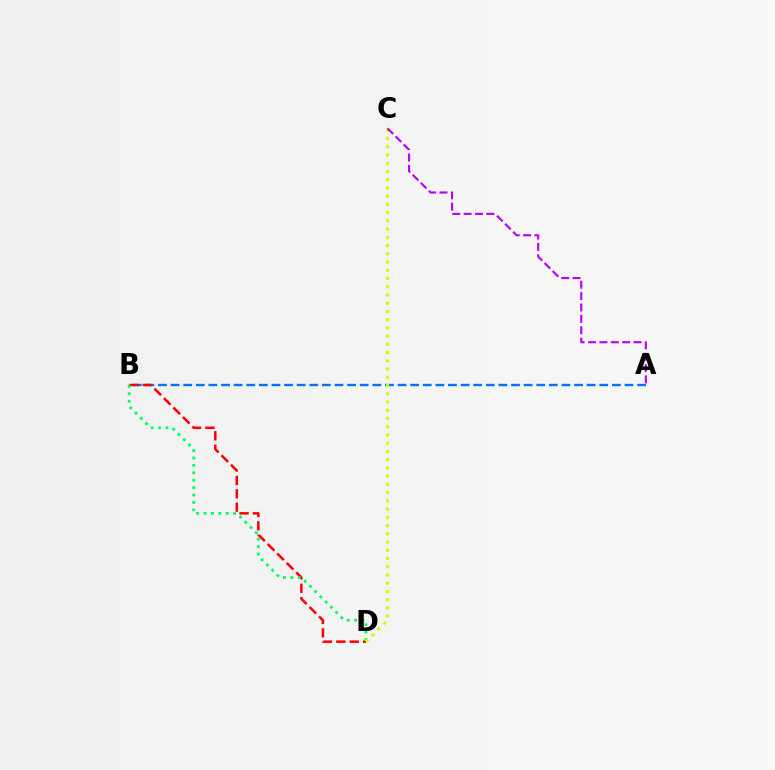{('A', 'B'): [{'color': '#0074ff', 'line_style': 'dashed', 'thickness': 1.71}], ('B', 'D'): [{'color': '#ff0000', 'line_style': 'dashed', 'thickness': 1.82}, {'color': '#00ff5c', 'line_style': 'dotted', 'thickness': 2.01}], ('C', 'D'): [{'color': '#d1ff00', 'line_style': 'dotted', 'thickness': 2.24}], ('A', 'C'): [{'color': '#b900ff', 'line_style': 'dashed', 'thickness': 1.55}]}